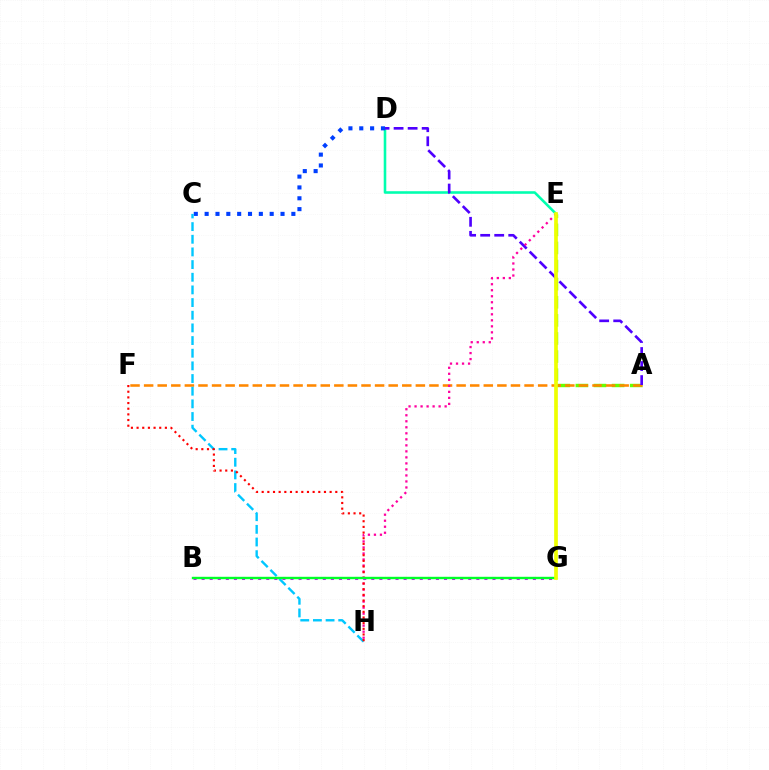{('A', 'E'): [{'color': '#66ff00', 'line_style': 'dashed', 'thickness': 2.46}], ('A', 'F'): [{'color': '#ff8800', 'line_style': 'dashed', 'thickness': 1.85}], ('D', 'E'): [{'color': '#00ffaf', 'line_style': 'solid', 'thickness': 1.86}], ('A', 'D'): [{'color': '#4f00ff', 'line_style': 'dashed', 'thickness': 1.91}], ('C', 'D'): [{'color': '#003fff', 'line_style': 'dotted', 'thickness': 2.95}], ('C', 'H'): [{'color': '#00c7ff', 'line_style': 'dashed', 'thickness': 1.72}], ('B', 'G'): [{'color': '#d600ff', 'line_style': 'dotted', 'thickness': 2.2}, {'color': '#00ff27', 'line_style': 'solid', 'thickness': 1.72}], ('E', 'H'): [{'color': '#ff00a0', 'line_style': 'dotted', 'thickness': 1.63}], ('F', 'H'): [{'color': '#ff0000', 'line_style': 'dotted', 'thickness': 1.54}], ('E', 'G'): [{'color': '#eeff00', 'line_style': 'solid', 'thickness': 2.66}]}